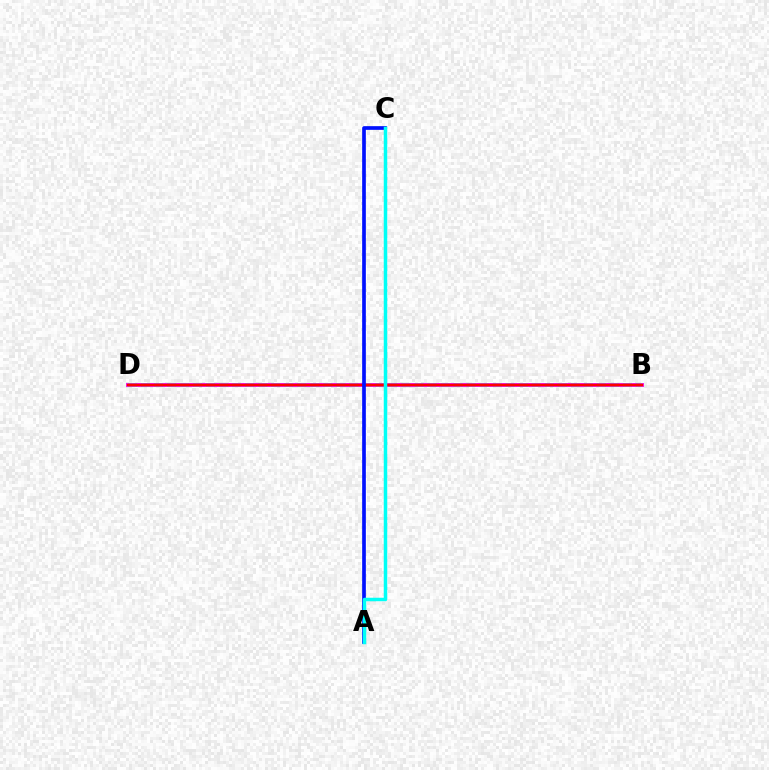{('B', 'D'): [{'color': '#ee00ff', 'line_style': 'solid', 'thickness': 2.77}, {'color': '#08ff00', 'line_style': 'dashed', 'thickness': 1.77}, {'color': '#fcf500', 'line_style': 'solid', 'thickness': 1.53}, {'color': '#ff0000', 'line_style': 'solid', 'thickness': 1.7}], ('A', 'C'): [{'color': '#0010ff', 'line_style': 'solid', 'thickness': 2.66}, {'color': '#00fff6', 'line_style': 'solid', 'thickness': 2.52}]}